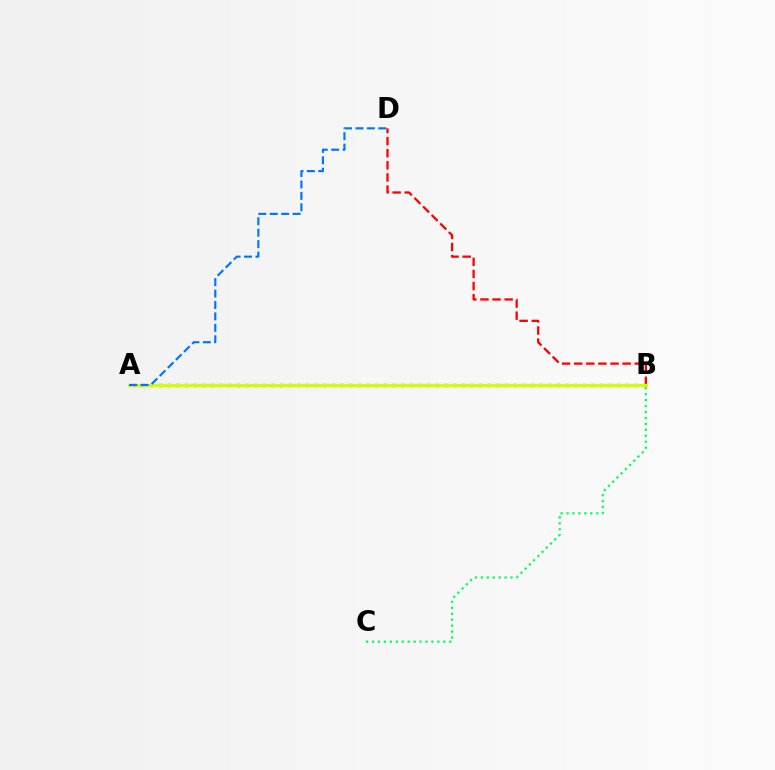{('B', 'C'): [{'color': '#00ff5c', 'line_style': 'dotted', 'thickness': 1.61}], ('A', 'B'): [{'color': '#b900ff', 'line_style': 'dotted', 'thickness': 2.35}, {'color': '#d1ff00', 'line_style': 'solid', 'thickness': 2.33}], ('B', 'D'): [{'color': '#ff0000', 'line_style': 'dashed', 'thickness': 1.65}], ('A', 'D'): [{'color': '#0074ff', 'line_style': 'dashed', 'thickness': 1.55}]}